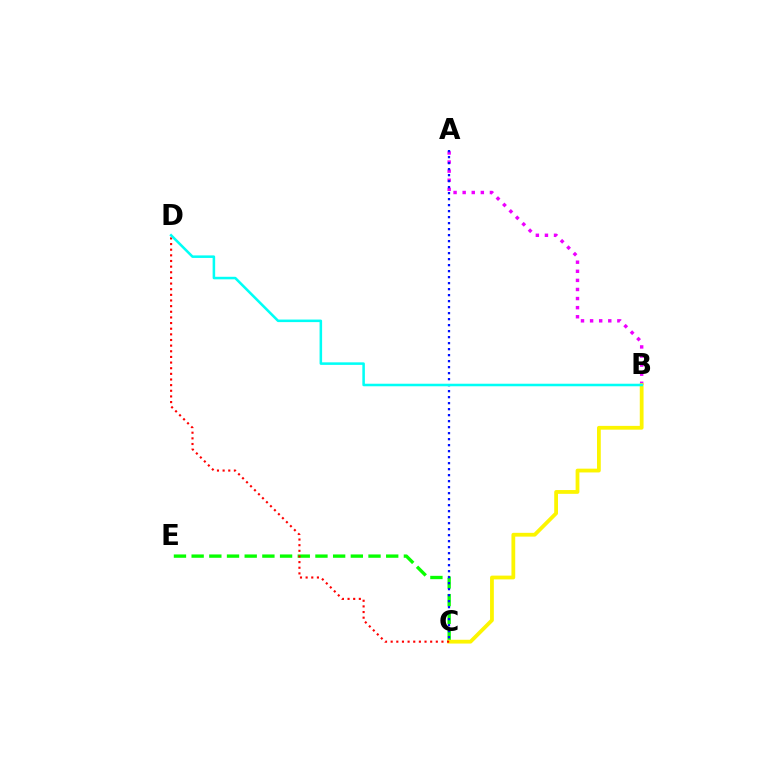{('C', 'E'): [{'color': '#08ff00', 'line_style': 'dashed', 'thickness': 2.4}], ('A', 'B'): [{'color': '#ee00ff', 'line_style': 'dotted', 'thickness': 2.47}], ('B', 'C'): [{'color': '#fcf500', 'line_style': 'solid', 'thickness': 2.72}], ('C', 'D'): [{'color': '#ff0000', 'line_style': 'dotted', 'thickness': 1.53}], ('A', 'C'): [{'color': '#0010ff', 'line_style': 'dotted', 'thickness': 1.63}], ('B', 'D'): [{'color': '#00fff6', 'line_style': 'solid', 'thickness': 1.83}]}